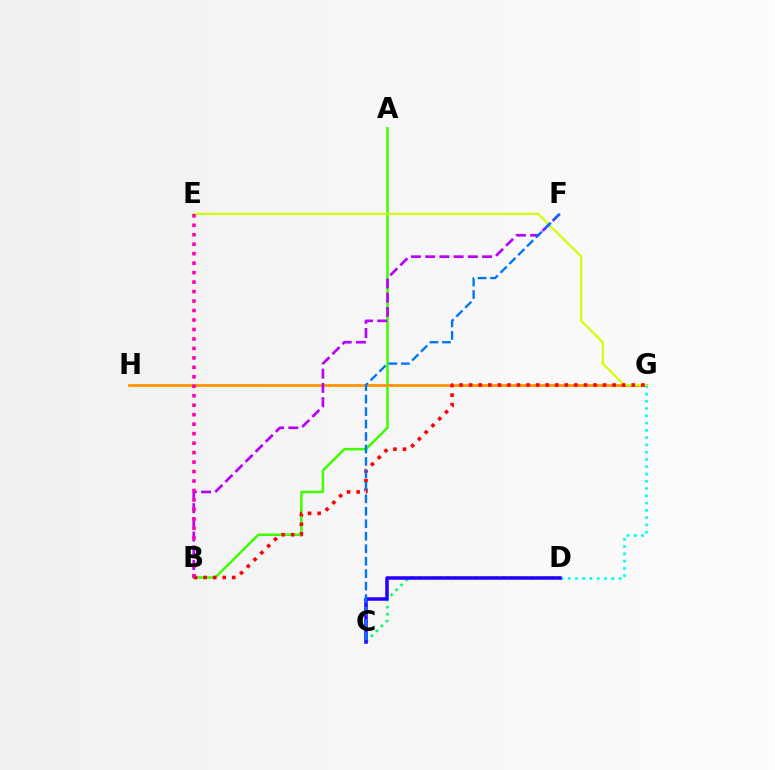{('A', 'B'): [{'color': '#3dff00', 'line_style': 'solid', 'thickness': 1.81}], ('C', 'D'): [{'color': '#00ff5c', 'line_style': 'dotted', 'thickness': 1.91}, {'color': '#2500ff', 'line_style': 'solid', 'thickness': 2.55}], ('G', 'H'): [{'color': '#ff9400', 'line_style': 'solid', 'thickness': 1.97}], ('D', 'G'): [{'color': '#00fff6', 'line_style': 'dotted', 'thickness': 1.98}], ('E', 'G'): [{'color': '#d1ff00', 'line_style': 'solid', 'thickness': 1.55}], ('B', 'G'): [{'color': '#ff0000', 'line_style': 'dotted', 'thickness': 2.6}], ('B', 'F'): [{'color': '#b900ff', 'line_style': 'dashed', 'thickness': 1.93}], ('B', 'E'): [{'color': '#ff00ac', 'line_style': 'dotted', 'thickness': 2.57}], ('C', 'F'): [{'color': '#0074ff', 'line_style': 'dashed', 'thickness': 1.69}]}